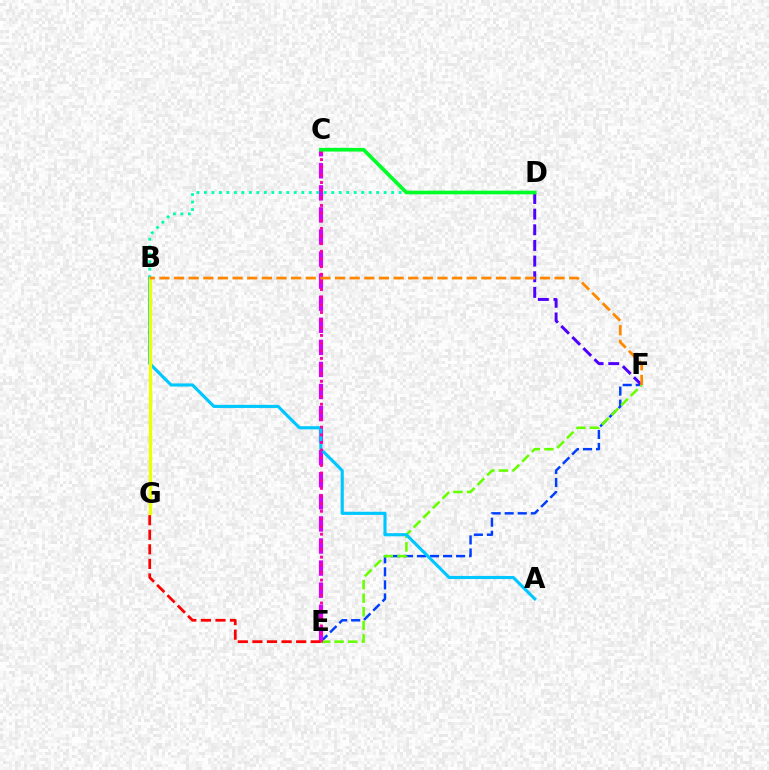{('E', 'F'): [{'color': '#003fff', 'line_style': 'dashed', 'thickness': 1.77}, {'color': '#66ff00', 'line_style': 'dashed', 'thickness': 1.85}], ('C', 'E'): [{'color': '#d600ff', 'line_style': 'dashed', 'thickness': 3.0}, {'color': '#ff00a0', 'line_style': 'dotted', 'thickness': 2.08}], ('B', 'D'): [{'color': '#00ffaf', 'line_style': 'dotted', 'thickness': 2.03}], ('D', 'F'): [{'color': '#4f00ff', 'line_style': 'dashed', 'thickness': 2.13}], ('E', 'G'): [{'color': '#ff0000', 'line_style': 'dashed', 'thickness': 1.98}], ('A', 'B'): [{'color': '#00c7ff', 'line_style': 'solid', 'thickness': 2.25}], ('C', 'D'): [{'color': '#00ff27', 'line_style': 'solid', 'thickness': 2.65}], ('B', 'G'): [{'color': '#eeff00', 'line_style': 'solid', 'thickness': 2.35}], ('B', 'F'): [{'color': '#ff8800', 'line_style': 'dashed', 'thickness': 1.99}]}